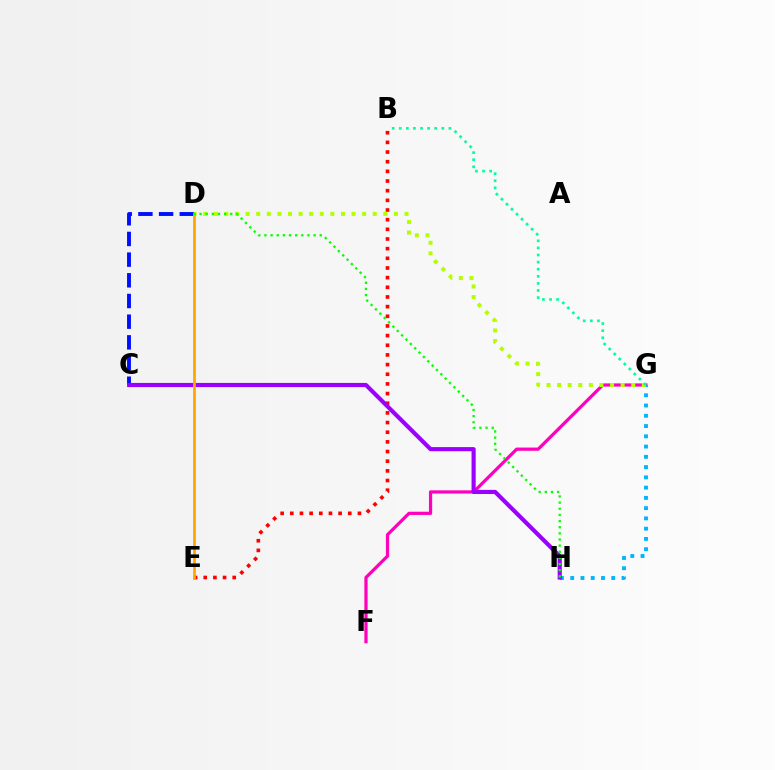{('F', 'G'): [{'color': '#ff00bd', 'line_style': 'solid', 'thickness': 2.32}], ('C', 'D'): [{'color': '#0010ff', 'line_style': 'dashed', 'thickness': 2.81}], ('B', 'E'): [{'color': '#ff0000', 'line_style': 'dotted', 'thickness': 2.62}], ('G', 'H'): [{'color': '#00b5ff', 'line_style': 'dotted', 'thickness': 2.79}], ('C', 'H'): [{'color': '#9b00ff', 'line_style': 'solid', 'thickness': 2.98}], ('D', 'G'): [{'color': '#b3ff00', 'line_style': 'dotted', 'thickness': 2.88}], ('D', 'E'): [{'color': '#ffa500', 'line_style': 'solid', 'thickness': 1.98}], ('D', 'H'): [{'color': '#08ff00', 'line_style': 'dotted', 'thickness': 1.67}], ('B', 'G'): [{'color': '#00ff9d', 'line_style': 'dotted', 'thickness': 1.93}]}